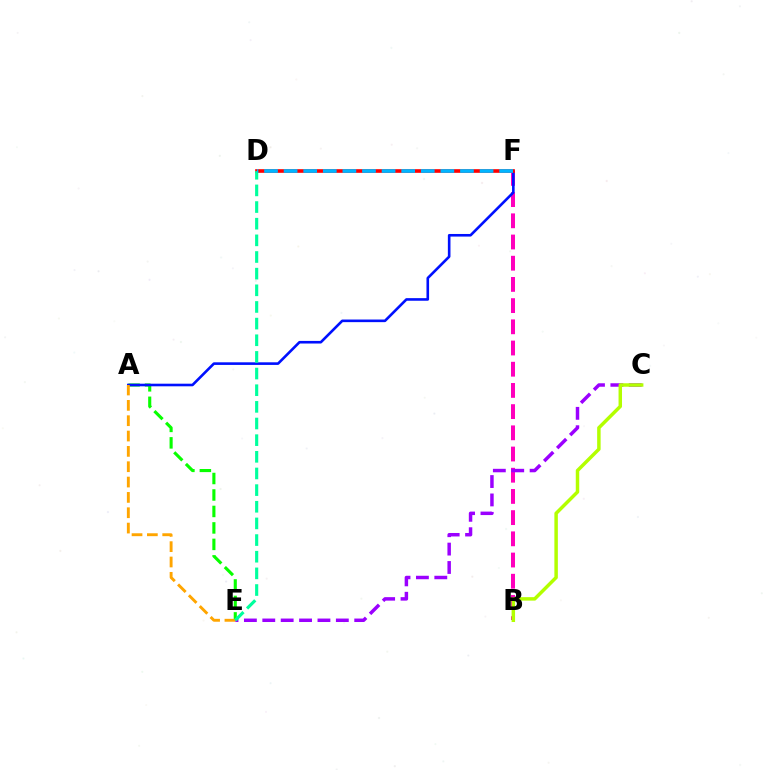{('B', 'F'): [{'color': '#ff00bd', 'line_style': 'dashed', 'thickness': 2.88}], ('A', 'E'): [{'color': '#08ff00', 'line_style': 'dashed', 'thickness': 2.24}, {'color': '#ffa500', 'line_style': 'dashed', 'thickness': 2.08}], ('A', 'F'): [{'color': '#0010ff', 'line_style': 'solid', 'thickness': 1.88}], ('D', 'F'): [{'color': '#ff0000', 'line_style': 'solid', 'thickness': 2.62}, {'color': '#00b5ff', 'line_style': 'dashed', 'thickness': 2.66}], ('C', 'E'): [{'color': '#9b00ff', 'line_style': 'dashed', 'thickness': 2.5}], ('D', 'E'): [{'color': '#00ff9d', 'line_style': 'dashed', 'thickness': 2.26}], ('B', 'C'): [{'color': '#b3ff00', 'line_style': 'solid', 'thickness': 2.5}]}